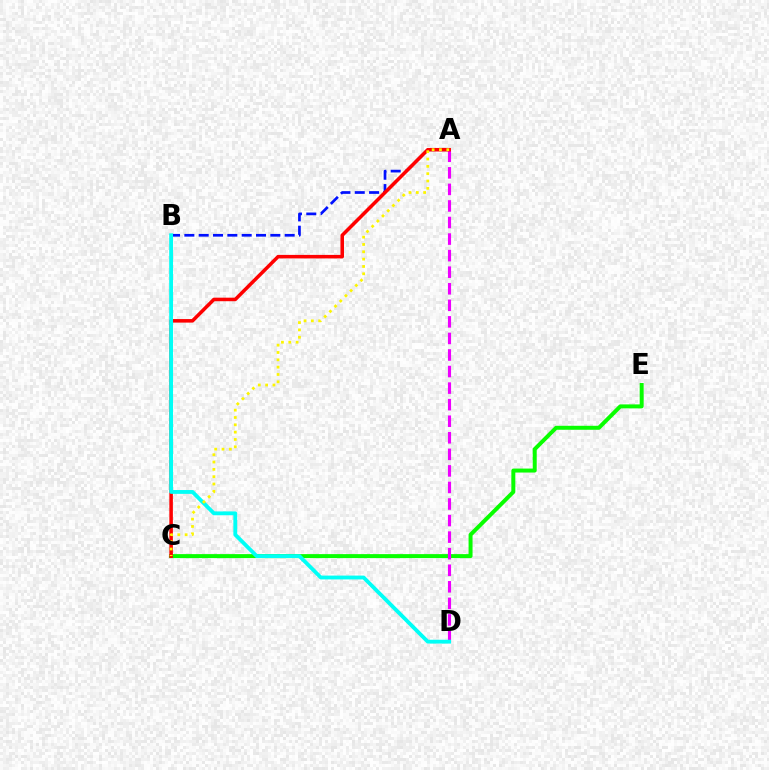{('A', 'B'): [{'color': '#0010ff', 'line_style': 'dashed', 'thickness': 1.95}], ('C', 'E'): [{'color': '#08ff00', 'line_style': 'solid', 'thickness': 2.86}], ('A', 'D'): [{'color': '#ee00ff', 'line_style': 'dashed', 'thickness': 2.25}], ('A', 'C'): [{'color': '#ff0000', 'line_style': 'solid', 'thickness': 2.55}, {'color': '#fcf500', 'line_style': 'dotted', 'thickness': 1.99}], ('B', 'D'): [{'color': '#00fff6', 'line_style': 'solid', 'thickness': 2.76}]}